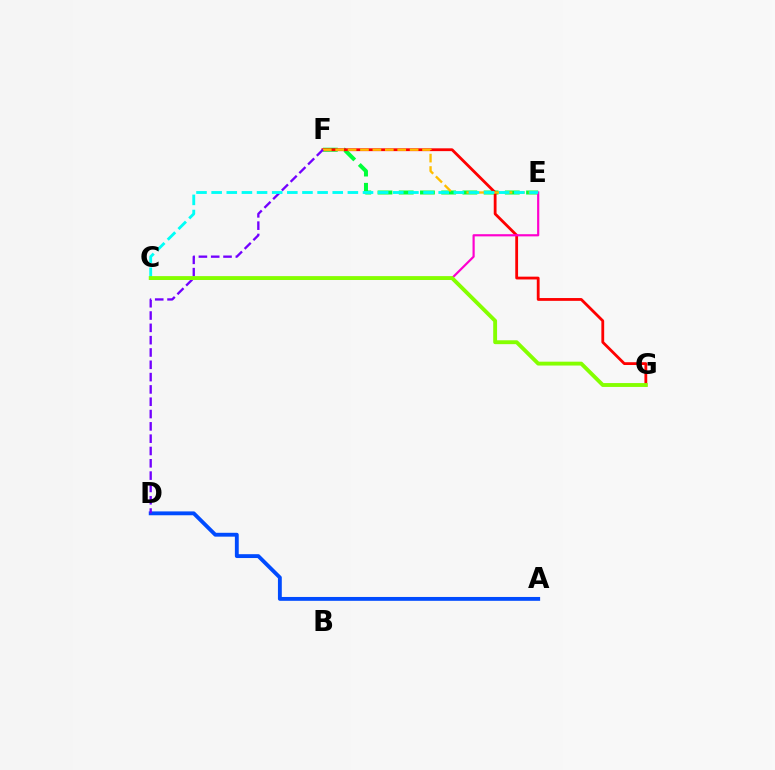{('E', 'F'): [{'color': '#00ff39', 'line_style': 'dashed', 'thickness': 2.88}, {'color': '#ffbd00', 'line_style': 'dashed', 'thickness': 1.69}], ('F', 'G'): [{'color': '#ff0000', 'line_style': 'solid', 'thickness': 2.02}], ('A', 'D'): [{'color': '#004bff', 'line_style': 'solid', 'thickness': 2.78}], ('D', 'F'): [{'color': '#7200ff', 'line_style': 'dashed', 'thickness': 1.67}], ('C', 'E'): [{'color': '#ff00cf', 'line_style': 'solid', 'thickness': 1.57}, {'color': '#00fff6', 'line_style': 'dashed', 'thickness': 2.06}], ('C', 'G'): [{'color': '#84ff00', 'line_style': 'solid', 'thickness': 2.79}]}